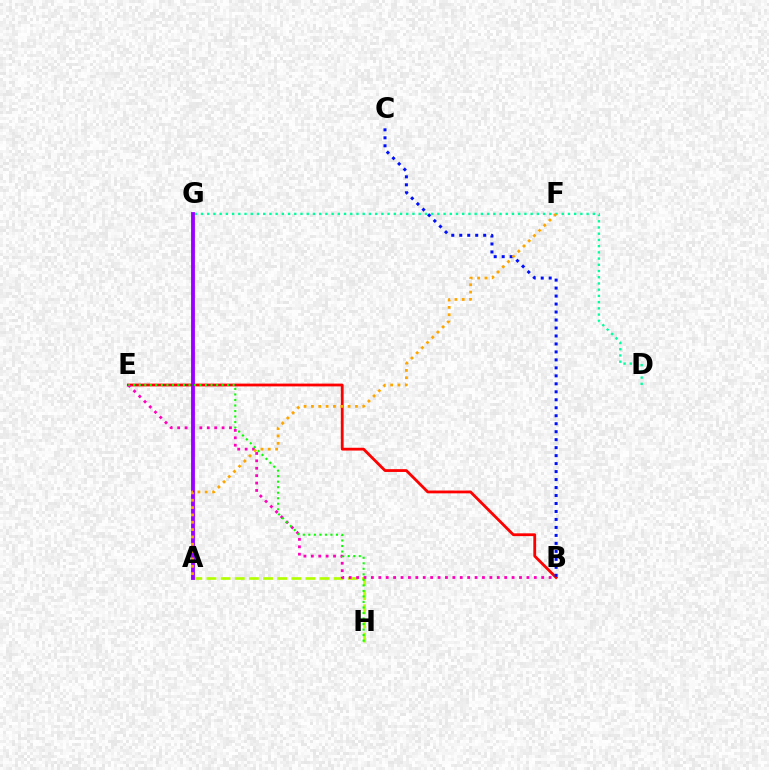{('A', 'G'): [{'color': '#00b5ff', 'line_style': 'dashed', 'thickness': 1.55}, {'color': '#9b00ff', 'line_style': 'solid', 'thickness': 2.76}], ('B', 'E'): [{'color': '#ff0000', 'line_style': 'solid', 'thickness': 2.02}, {'color': '#ff00bd', 'line_style': 'dotted', 'thickness': 2.01}], ('A', 'H'): [{'color': '#b3ff00', 'line_style': 'dashed', 'thickness': 1.92}], ('D', 'G'): [{'color': '#00ff9d', 'line_style': 'dotted', 'thickness': 1.69}], ('B', 'C'): [{'color': '#0010ff', 'line_style': 'dotted', 'thickness': 2.17}], ('E', 'H'): [{'color': '#08ff00', 'line_style': 'dotted', 'thickness': 1.5}], ('A', 'F'): [{'color': '#ffa500', 'line_style': 'dotted', 'thickness': 1.99}]}